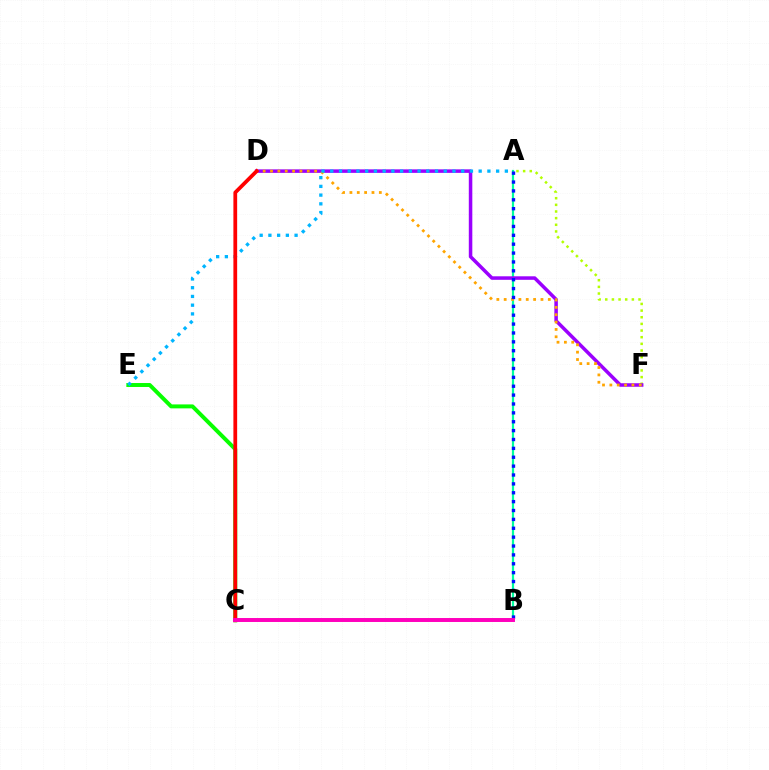{('A', 'F'): [{'color': '#b3ff00', 'line_style': 'dotted', 'thickness': 1.81}], ('A', 'B'): [{'color': '#00ff9d', 'line_style': 'solid', 'thickness': 1.6}, {'color': '#0010ff', 'line_style': 'dotted', 'thickness': 2.41}], ('C', 'E'): [{'color': '#08ff00', 'line_style': 'solid', 'thickness': 2.85}], ('D', 'F'): [{'color': '#9b00ff', 'line_style': 'solid', 'thickness': 2.53}, {'color': '#ffa500', 'line_style': 'dotted', 'thickness': 2.0}], ('A', 'E'): [{'color': '#00b5ff', 'line_style': 'dotted', 'thickness': 2.37}], ('C', 'D'): [{'color': '#ff0000', 'line_style': 'solid', 'thickness': 2.71}], ('B', 'C'): [{'color': '#ff00bd', 'line_style': 'solid', 'thickness': 2.85}]}